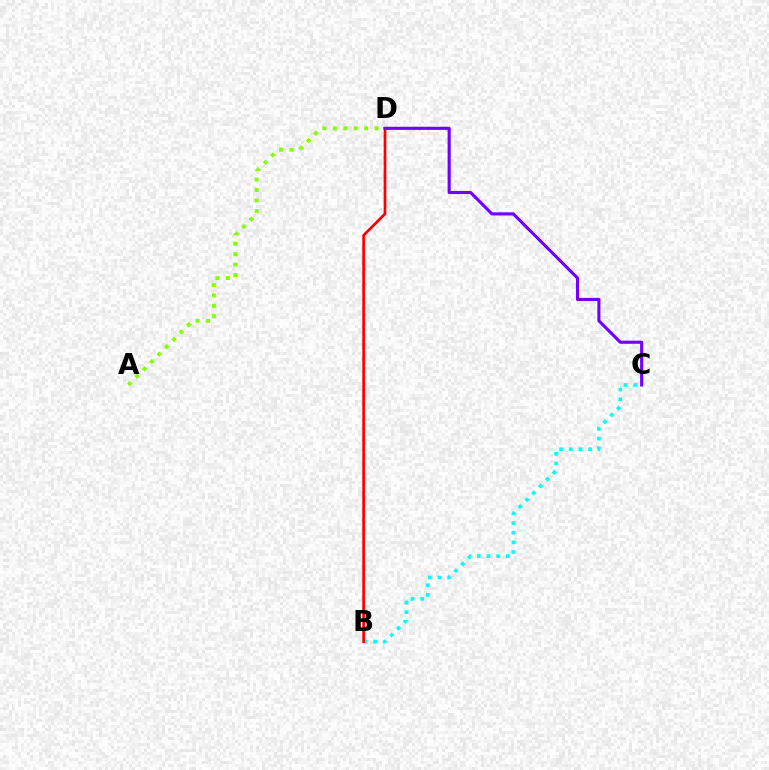{('B', 'C'): [{'color': '#00fff6', 'line_style': 'dotted', 'thickness': 2.62}], ('A', 'D'): [{'color': '#84ff00', 'line_style': 'dotted', 'thickness': 2.83}], ('B', 'D'): [{'color': '#ff0000', 'line_style': 'solid', 'thickness': 1.94}], ('C', 'D'): [{'color': '#7200ff', 'line_style': 'solid', 'thickness': 2.24}]}